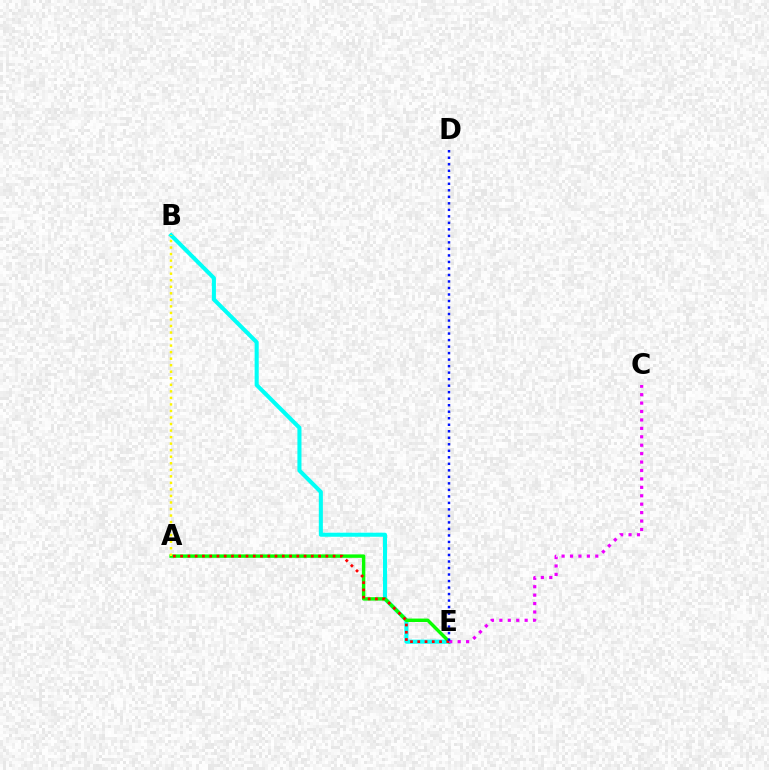{('B', 'E'): [{'color': '#00fff6', 'line_style': 'solid', 'thickness': 2.93}], ('A', 'E'): [{'color': '#08ff00', 'line_style': 'solid', 'thickness': 2.47}, {'color': '#ff0000', 'line_style': 'dotted', 'thickness': 1.97}], ('A', 'B'): [{'color': '#fcf500', 'line_style': 'dotted', 'thickness': 1.78}], ('C', 'E'): [{'color': '#ee00ff', 'line_style': 'dotted', 'thickness': 2.29}], ('D', 'E'): [{'color': '#0010ff', 'line_style': 'dotted', 'thickness': 1.77}]}